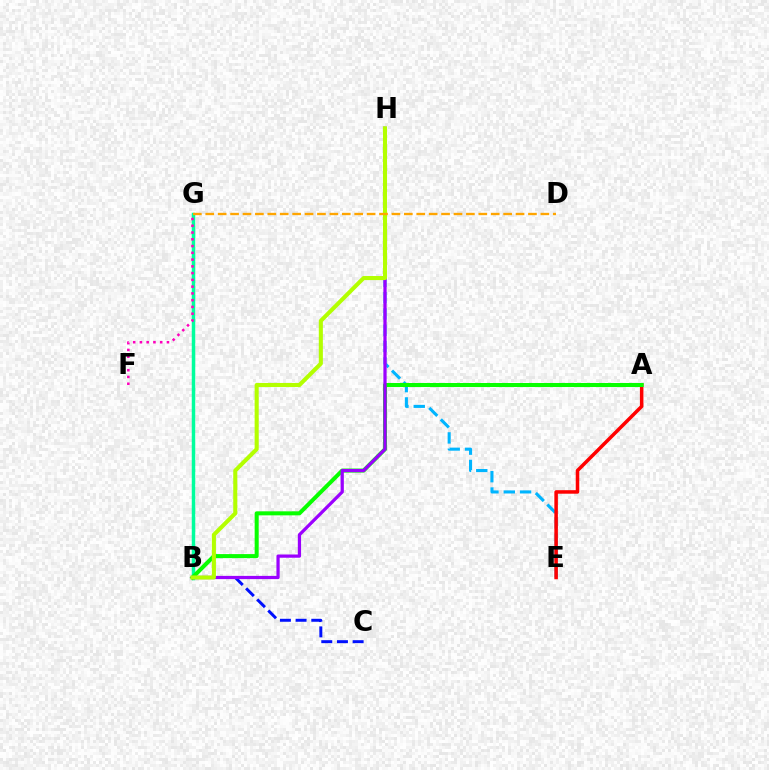{('B', 'G'): [{'color': '#00ff9d', 'line_style': 'solid', 'thickness': 2.5}], ('B', 'C'): [{'color': '#0010ff', 'line_style': 'dashed', 'thickness': 2.13}], ('E', 'H'): [{'color': '#00b5ff', 'line_style': 'dashed', 'thickness': 2.22}], ('A', 'E'): [{'color': '#ff0000', 'line_style': 'solid', 'thickness': 2.54}], ('F', 'G'): [{'color': '#ff00bd', 'line_style': 'dotted', 'thickness': 1.84}], ('A', 'B'): [{'color': '#08ff00', 'line_style': 'solid', 'thickness': 2.9}], ('B', 'H'): [{'color': '#9b00ff', 'line_style': 'solid', 'thickness': 2.33}, {'color': '#b3ff00', 'line_style': 'solid', 'thickness': 2.93}], ('D', 'G'): [{'color': '#ffa500', 'line_style': 'dashed', 'thickness': 1.69}]}